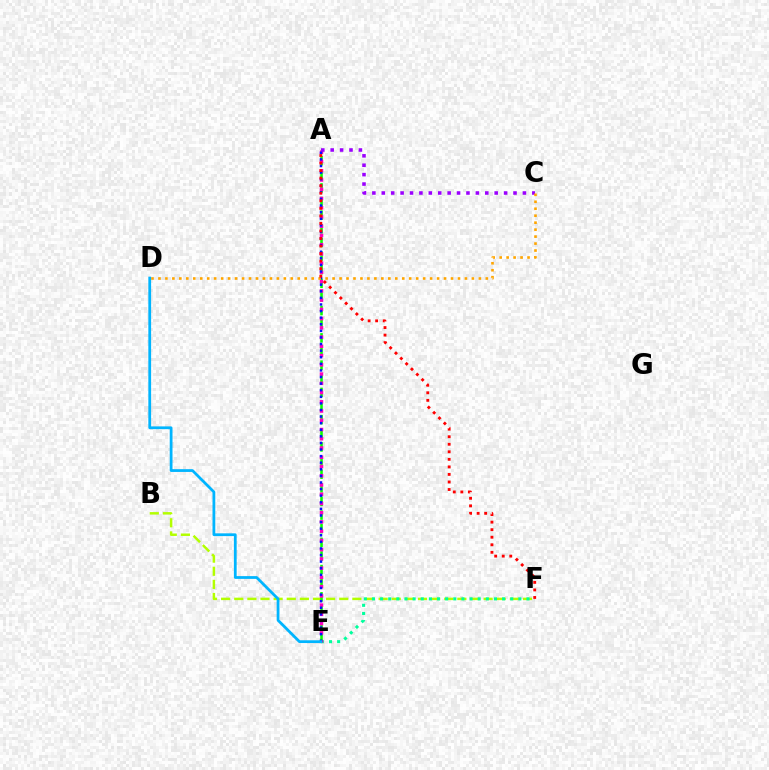{('B', 'F'): [{'color': '#b3ff00', 'line_style': 'dashed', 'thickness': 1.78}], ('E', 'F'): [{'color': '#00ff9d', 'line_style': 'dotted', 'thickness': 2.21}], ('A', 'E'): [{'color': '#08ff00', 'line_style': 'dashed', 'thickness': 1.85}, {'color': '#ff00bd', 'line_style': 'dotted', 'thickness': 2.51}, {'color': '#0010ff', 'line_style': 'dotted', 'thickness': 1.79}], ('A', 'C'): [{'color': '#9b00ff', 'line_style': 'dotted', 'thickness': 2.56}], ('C', 'D'): [{'color': '#ffa500', 'line_style': 'dotted', 'thickness': 1.89}], ('D', 'E'): [{'color': '#00b5ff', 'line_style': 'solid', 'thickness': 2.0}], ('A', 'F'): [{'color': '#ff0000', 'line_style': 'dotted', 'thickness': 2.05}]}